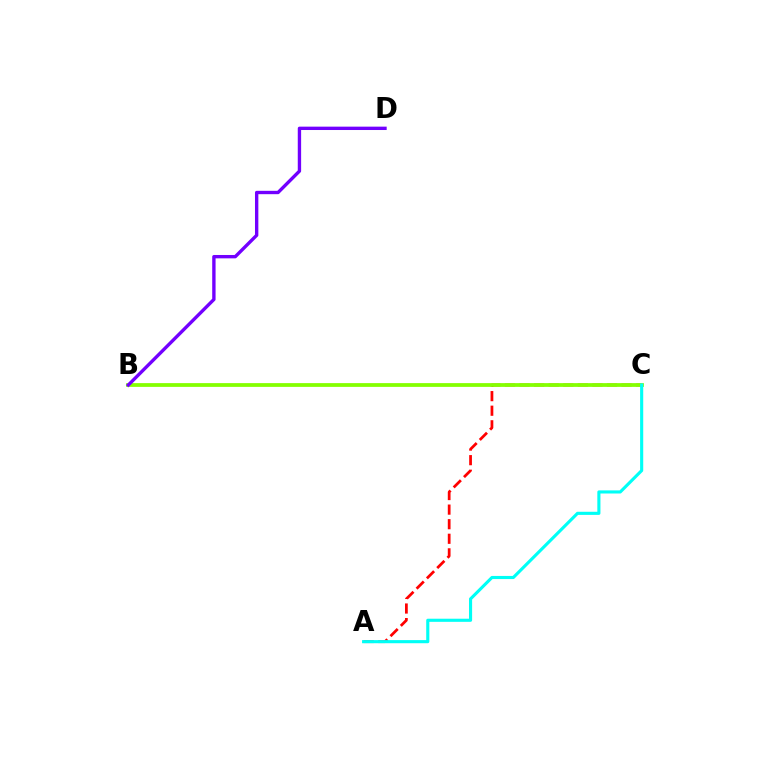{('A', 'C'): [{'color': '#ff0000', 'line_style': 'dashed', 'thickness': 1.98}, {'color': '#00fff6', 'line_style': 'solid', 'thickness': 2.24}], ('B', 'C'): [{'color': '#84ff00', 'line_style': 'solid', 'thickness': 2.7}], ('B', 'D'): [{'color': '#7200ff', 'line_style': 'solid', 'thickness': 2.42}]}